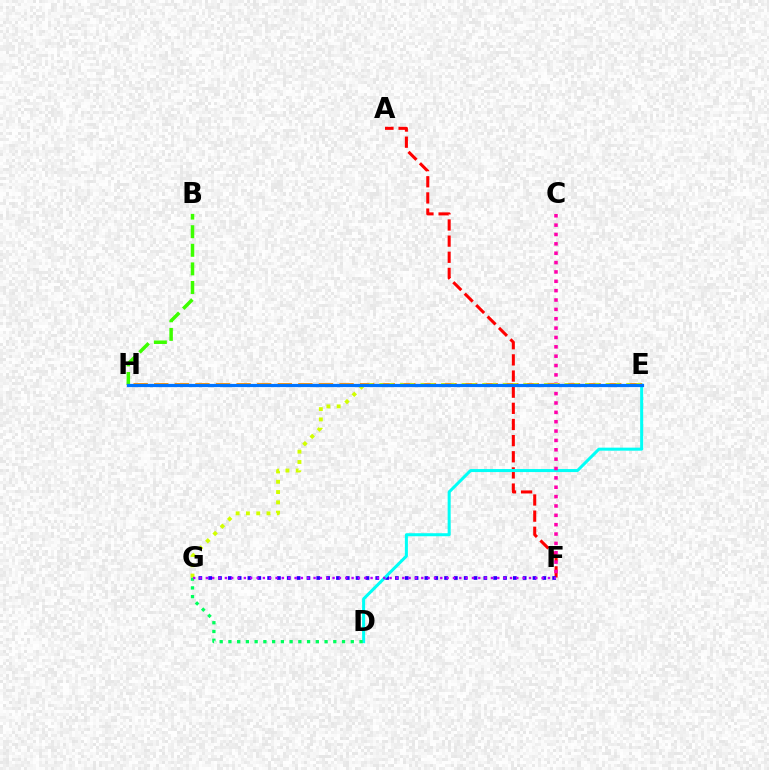{('A', 'F'): [{'color': '#ff0000', 'line_style': 'dashed', 'thickness': 2.19}], ('F', 'G'): [{'color': '#2500ff', 'line_style': 'dotted', 'thickness': 2.67}, {'color': '#b900ff', 'line_style': 'dotted', 'thickness': 1.72}], ('D', 'E'): [{'color': '#00fff6', 'line_style': 'solid', 'thickness': 2.18}], ('D', 'G'): [{'color': '#00ff5c', 'line_style': 'dotted', 'thickness': 2.37}], ('C', 'F'): [{'color': '#ff00ac', 'line_style': 'dotted', 'thickness': 2.54}], ('E', 'H'): [{'color': '#ff9400', 'line_style': 'dashed', 'thickness': 2.8}, {'color': '#0074ff', 'line_style': 'solid', 'thickness': 2.31}], ('E', 'G'): [{'color': '#d1ff00', 'line_style': 'dotted', 'thickness': 2.79}], ('B', 'H'): [{'color': '#3dff00', 'line_style': 'dashed', 'thickness': 2.53}]}